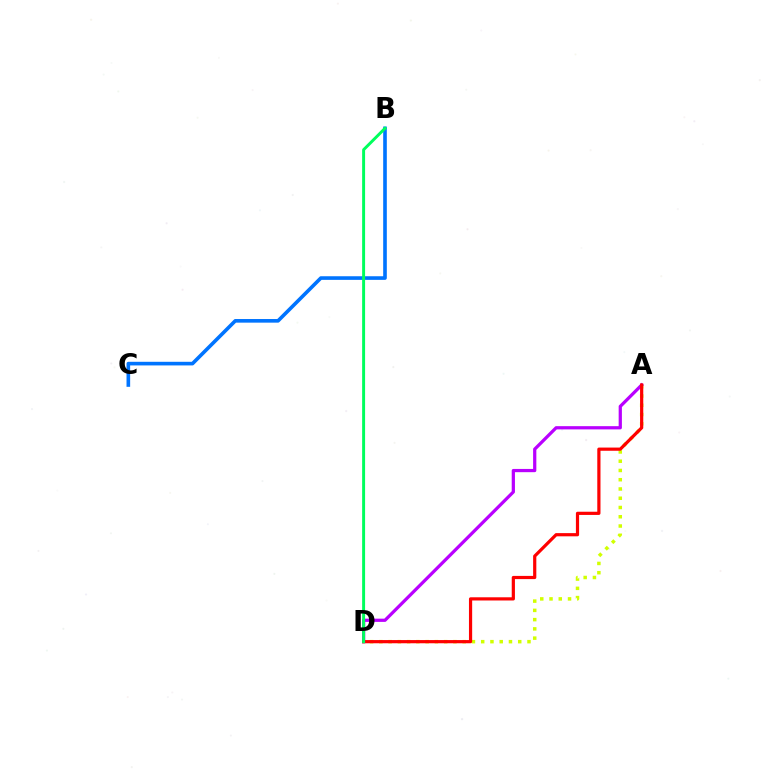{('A', 'D'): [{'color': '#d1ff00', 'line_style': 'dotted', 'thickness': 2.52}, {'color': '#b900ff', 'line_style': 'solid', 'thickness': 2.33}, {'color': '#ff0000', 'line_style': 'solid', 'thickness': 2.3}], ('B', 'C'): [{'color': '#0074ff', 'line_style': 'solid', 'thickness': 2.61}], ('B', 'D'): [{'color': '#00ff5c', 'line_style': 'solid', 'thickness': 2.12}]}